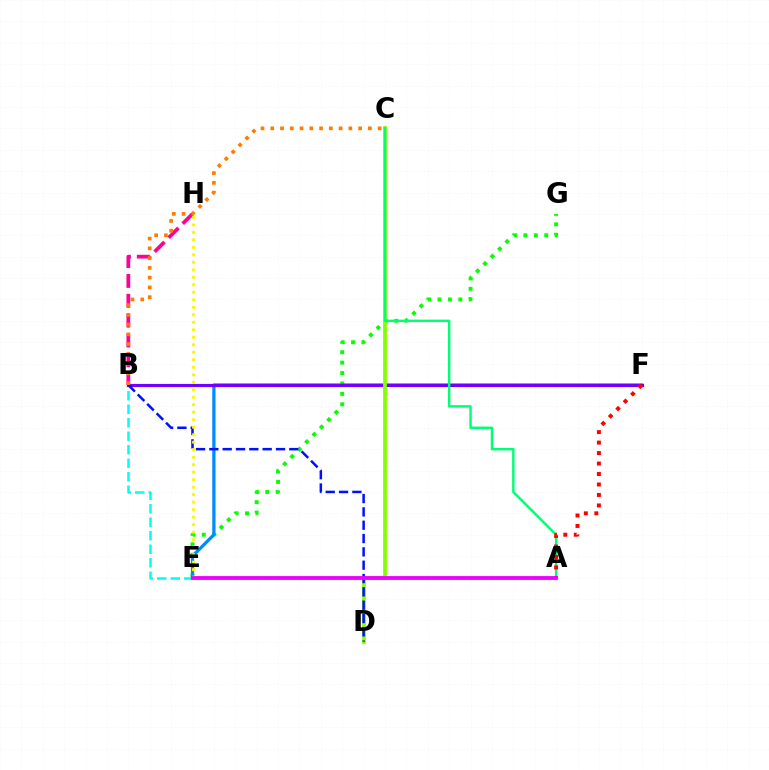{('E', 'G'): [{'color': '#08ff00', 'line_style': 'dotted', 'thickness': 2.83}], ('B', 'H'): [{'color': '#ff0094', 'line_style': 'dashed', 'thickness': 2.7}], ('B', 'E'): [{'color': '#00fff6', 'line_style': 'dashed', 'thickness': 1.83}], ('E', 'F'): [{'color': '#008cff', 'line_style': 'solid', 'thickness': 2.34}], ('B', 'F'): [{'color': '#7200ff', 'line_style': 'solid', 'thickness': 2.28}], ('C', 'D'): [{'color': '#84ff00', 'line_style': 'solid', 'thickness': 2.71}], ('B', 'D'): [{'color': '#0010ff', 'line_style': 'dashed', 'thickness': 1.81}], ('B', 'C'): [{'color': '#ff7c00', 'line_style': 'dotted', 'thickness': 2.65}], ('A', 'C'): [{'color': '#00ff74', 'line_style': 'solid', 'thickness': 1.75}], ('E', 'H'): [{'color': '#fcf500', 'line_style': 'dotted', 'thickness': 2.04}], ('A', 'F'): [{'color': '#ff0000', 'line_style': 'dotted', 'thickness': 2.85}], ('A', 'E'): [{'color': '#ee00ff', 'line_style': 'solid', 'thickness': 2.76}]}